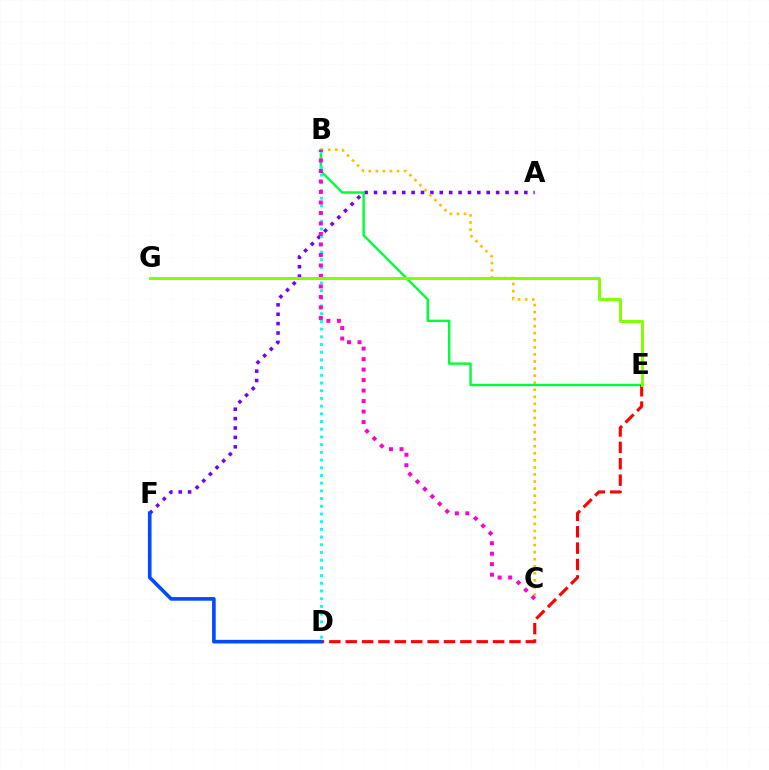{('A', 'F'): [{'color': '#7200ff', 'line_style': 'dotted', 'thickness': 2.55}], ('B', 'E'): [{'color': '#00ff39', 'line_style': 'solid', 'thickness': 1.73}], ('D', 'E'): [{'color': '#ff0000', 'line_style': 'dashed', 'thickness': 2.22}], ('B', 'C'): [{'color': '#ffbd00', 'line_style': 'dotted', 'thickness': 1.92}, {'color': '#ff00cf', 'line_style': 'dotted', 'thickness': 2.85}], ('B', 'D'): [{'color': '#00fff6', 'line_style': 'dotted', 'thickness': 2.09}], ('D', 'F'): [{'color': '#004bff', 'line_style': 'solid', 'thickness': 2.61}], ('E', 'G'): [{'color': '#84ff00', 'line_style': 'solid', 'thickness': 2.14}]}